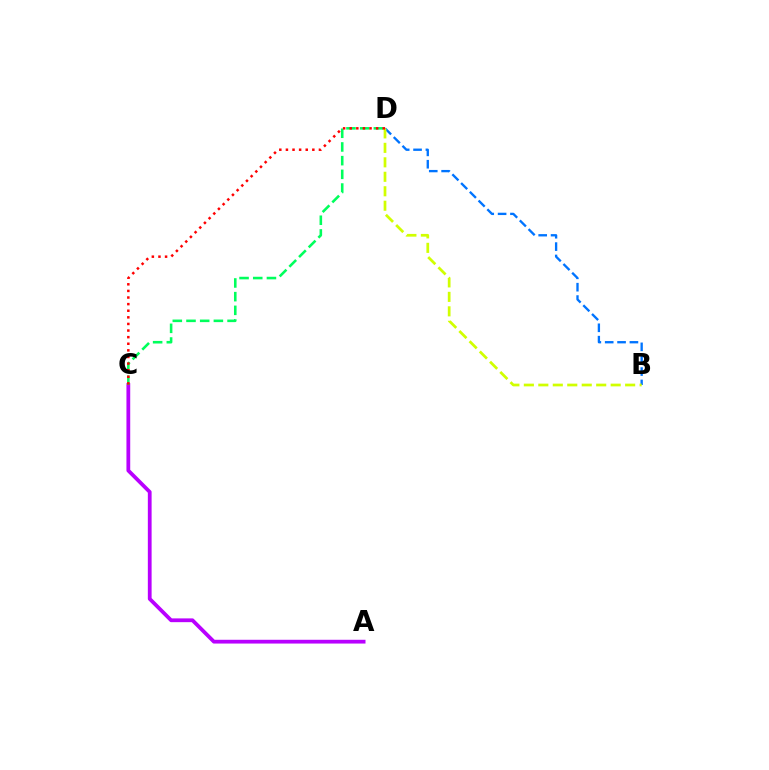{('B', 'D'): [{'color': '#0074ff', 'line_style': 'dashed', 'thickness': 1.68}, {'color': '#d1ff00', 'line_style': 'dashed', 'thickness': 1.97}], ('A', 'C'): [{'color': '#b900ff', 'line_style': 'solid', 'thickness': 2.72}], ('C', 'D'): [{'color': '#00ff5c', 'line_style': 'dashed', 'thickness': 1.86}, {'color': '#ff0000', 'line_style': 'dotted', 'thickness': 1.79}]}